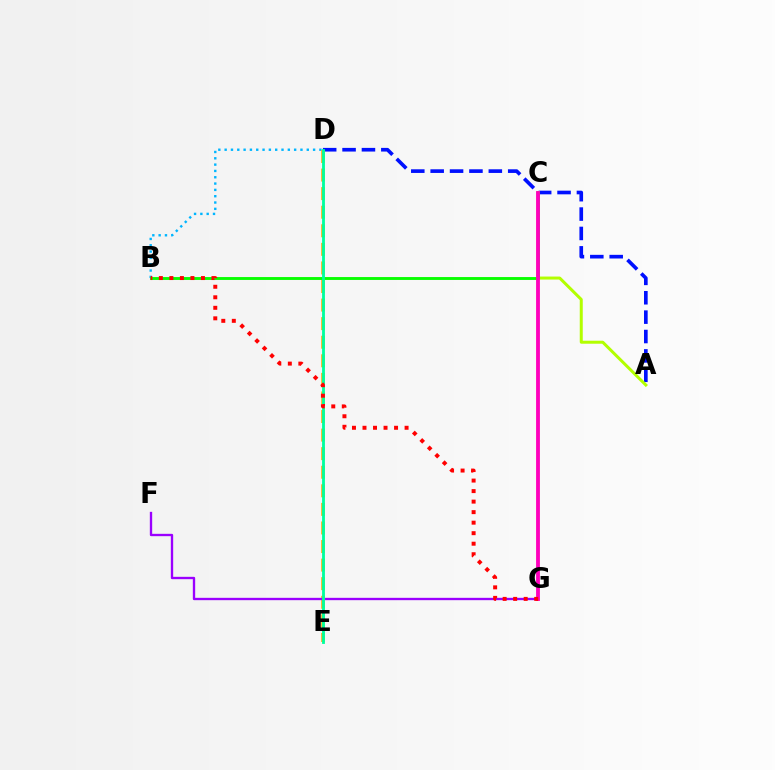{('A', 'D'): [{'color': '#0010ff', 'line_style': 'dashed', 'thickness': 2.63}], ('B', 'D'): [{'color': '#00b5ff', 'line_style': 'dotted', 'thickness': 1.72}], ('A', 'C'): [{'color': '#b3ff00', 'line_style': 'solid', 'thickness': 2.16}], ('D', 'E'): [{'color': '#ffa500', 'line_style': 'dashed', 'thickness': 2.52}, {'color': '#00ff9d', 'line_style': 'solid', 'thickness': 2.04}], ('B', 'C'): [{'color': '#08ff00', 'line_style': 'solid', 'thickness': 2.07}], ('F', 'G'): [{'color': '#9b00ff', 'line_style': 'solid', 'thickness': 1.69}], ('C', 'G'): [{'color': '#ff00bd', 'line_style': 'solid', 'thickness': 2.75}], ('B', 'G'): [{'color': '#ff0000', 'line_style': 'dotted', 'thickness': 2.86}]}